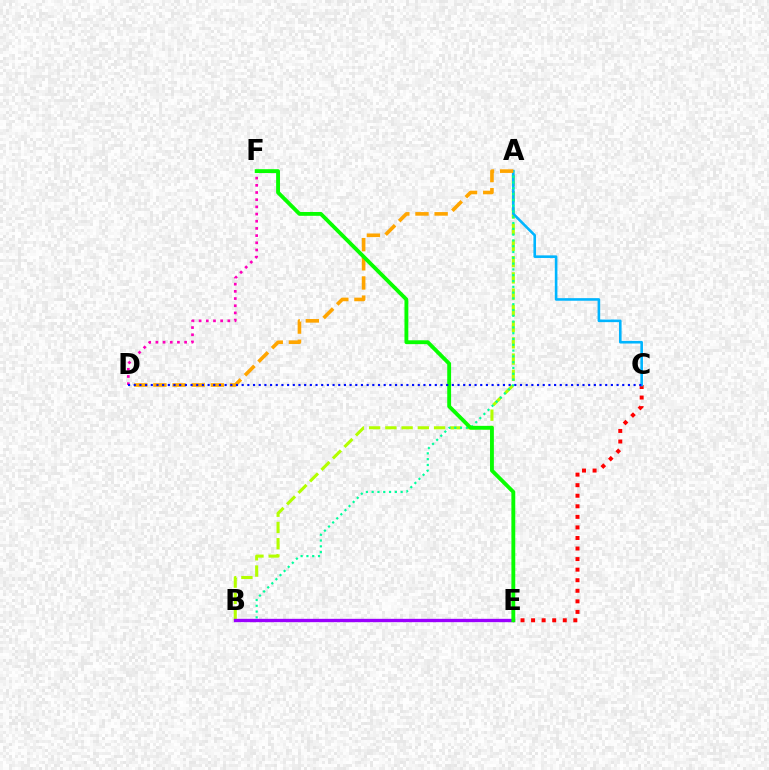{('A', 'B'): [{'color': '#b3ff00', 'line_style': 'dashed', 'thickness': 2.21}, {'color': '#00ff9d', 'line_style': 'dotted', 'thickness': 1.58}], ('C', 'E'): [{'color': '#ff0000', 'line_style': 'dotted', 'thickness': 2.87}], ('A', 'C'): [{'color': '#00b5ff', 'line_style': 'solid', 'thickness': 1.88}], ('A', 'D'): [{'color': '#ffa500', 'line_style': 'dashed', 'thickness': 2.6}], ('B', 'E'): [{'color': '#9b00ff', 'line_style': 'solid', 'thickness': 2.41}], ('D', 'F'): [{'color': '#ff00bd', 'line_style': 'dotted', 'thickness': 1.95}], ('E', 'F'): [{'color': '#08ff00', 'line_style': 'solid', 'thickness': 2.78}], ('C', 'D'): [{'color': '#0010ff', 'line_style': 'dotted', 'thickness': 1.54}]}